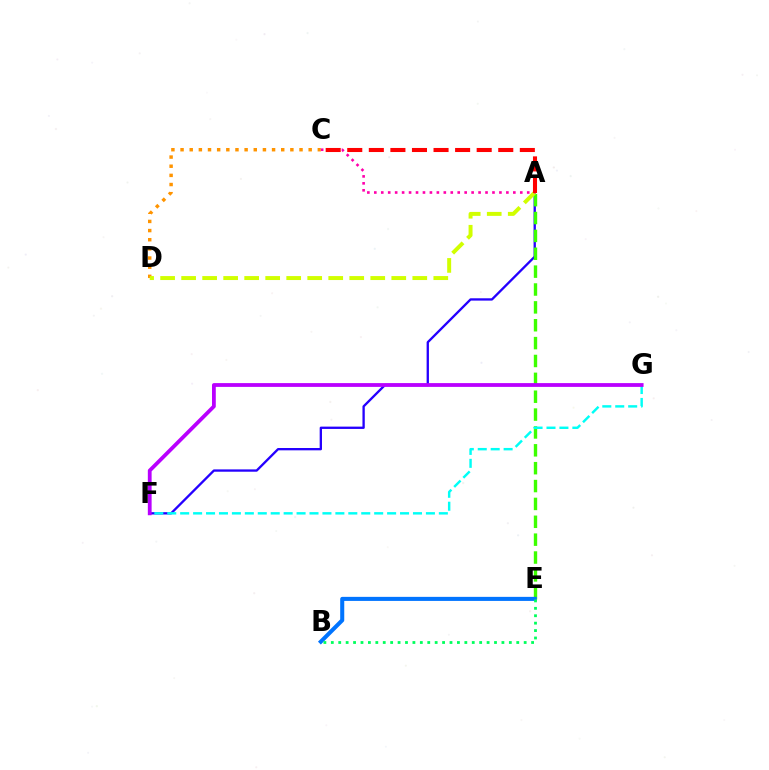{('A', 'F'): [{'color': '#2500ff', 'line_style': 'solid', 'thickness': 1.67}], ('C', 'D'): [{'color': '#ff9400', 'line_style': 'dotted', 'thickness': 2.49}], ('A', 'E'): [{'color': '#3dff00', 'line_style': 'dashed', 'thickness': 2.43}], ('F', 'G'): [{'color': '#00fff6', 'line_style': 'dashed', 'thickness': 1.76}, {'color': '#b900ff', 'line_style': 'solid', 'thickness': 2.73}], ('B', 'E'): [{'color': '#0074ff', 'line_style': 'solid', 'thickness': 2.92}, {'color': '#00ff5c', 'line_style': 'dotted', 'thickness': 2.02}], ('A', 'D'): [{'color': '#d1ff00', 'line_style': 'dashed', 'thickness': 2.85}], ('A', 'C'): [{'color': '#ff00ac', 'line_style': 'dotted', 'thickness': 1.89}, {'color': '#ff0000', 'line_style': 'dashed', 'thickness': 2.93}]}